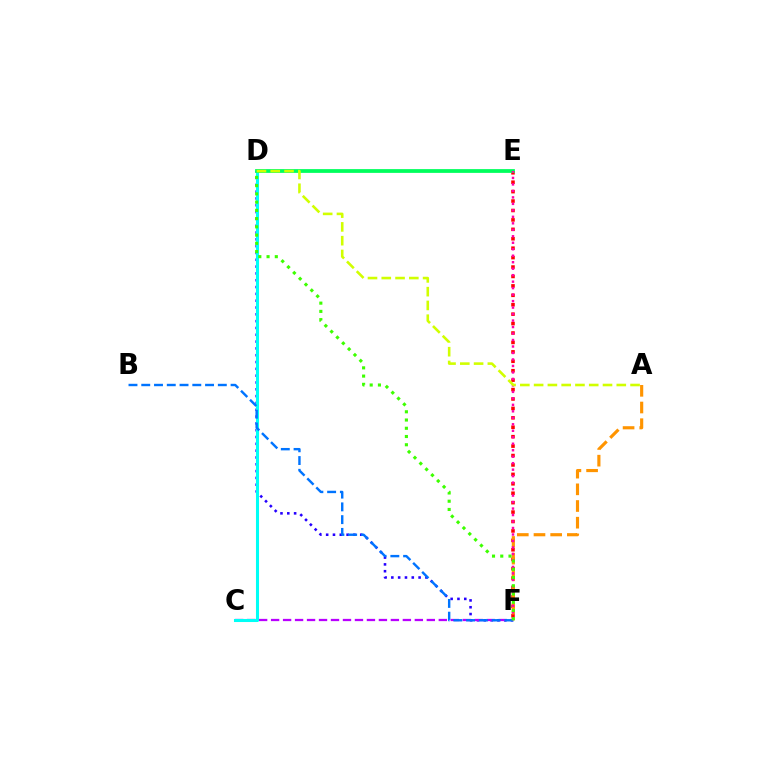{('D', 'F'): [{'color': '#2500ff', 'line_style': 'dotted', 'thickness': 1.85}, {'color': '#3dff00', 'line_style': 'dotted', 'thickness': 2.24}], ('E', 'F'): [{'color': '#ff0000', 'line_style': 'dotted', 'thickness': 2.56}, {'color': '#ff00ac', 'line_style': 'dotted', 'thickness': 1.76}], ('C', 'F'): [{'color': '#b900ff', 'line_style': 'dashed', 'thickness': 1.63}], ('C', 'D'): [{'color': '#00fff6', 'line_style': 'solid', 'thickness': 2.21}], ('B', 'F'): [{'color': '#0074ff', 'line_style': 'dashed', 'thickness': 1.73}], ('D', 'E'): [{'color': '#00ff5c', 'line_style': 'solid', 'thickness': 2.71}], ('A', 'F'): [{'color': '#ff9400', 'line_style': 'dashed', 'thickness': 2.27}], ('A', 'D'): [{'color': '#d1ff00', 'line_style': 'dashed', 'thickness': 1.87}]}